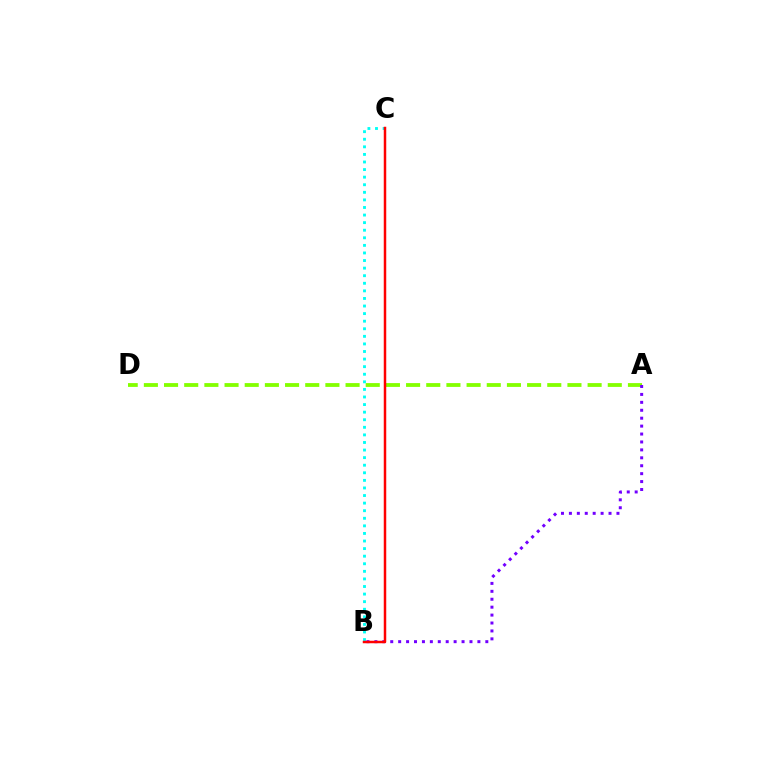{('B', 'C'): [{'color': '#00fff6', 'line_style': 'dotted', 'thickness': 2.06}, {'color': '#ff0000', 'line_style': 'solid', 'thickness': 1.79}], ('A', 'D'): [{'color': '#84ff00', 'line_style': 'dashed', 'thickness': 2.74}], ('A', 'B'): [{'color': '#7200ff', 'line_style': 'dotted', 'thickness': 2.15}]}